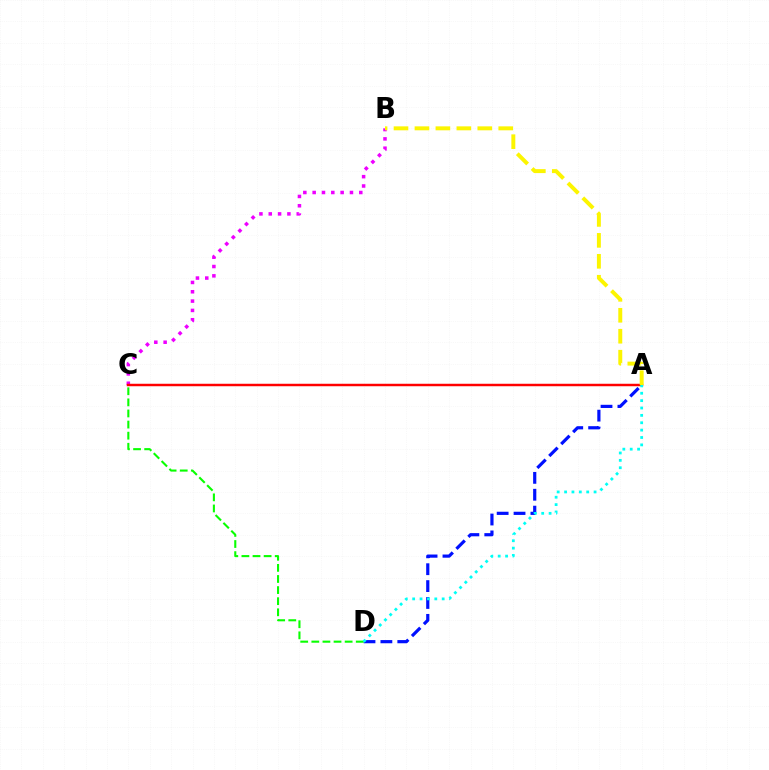{('B', 'C'): [{'color': '#ee00ff', 'line_style': 'dotted', 'thickness': 2.53}], ('A', 'D'): [{'color': '#0010ff', 'line_style': 'dashed', 'thickness': 2.29}, {'color': '#00fff6', 'line_style': 'dotted', 'thickness': 2.0}], ('C', 'D'): [{'color': '#08ff00', 'line_style': 'dashed', 'thickness': 1.51}], ('A', 'C'): [{'color': '#ff0000', 'line_style': 'solid', 'thickness': 1.78}], ('A', 'B'): [{'color': '#fcf500', 'line_style': 'dashed', 'thickness': 2.85}]}